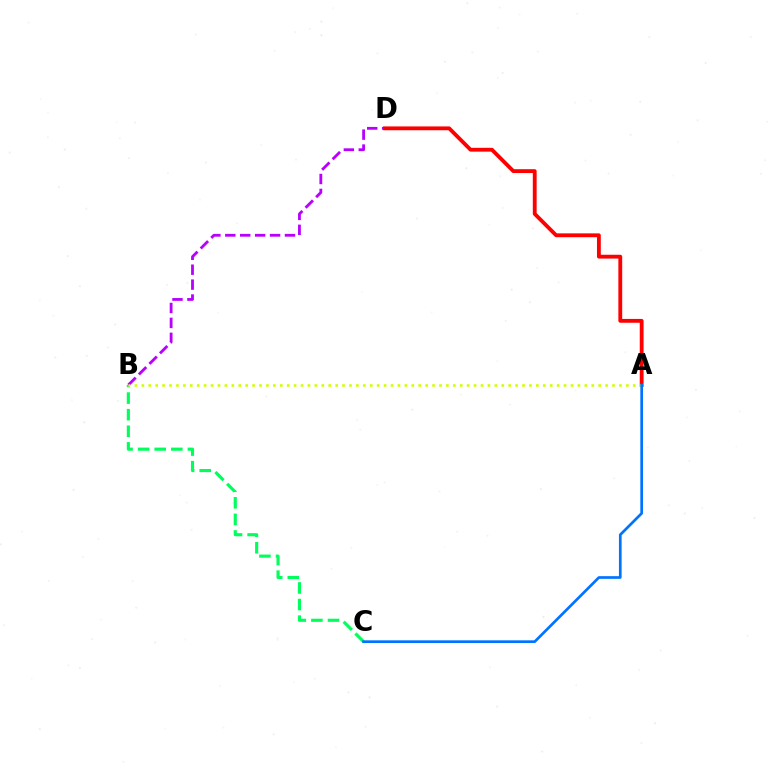{('B', 'D'): [{'color': '#b900ff', 'line_style': 'dashed', 'thickness': 2.03}], ('B', 'C'): [{'color': '#00ff5c', 'line_style': 'dashed', 'thickness': 2.25}], ('A', 'D'): [{'color': '#ff0000', 'line_style': 'solid', 'thickness': 2.76}], ('A', 'B'): [{'color': '#d1ff00', 'line_style': 'dotted', 'thickness': 1.88}], ('A', 'C'): [{'color': '#0074ff', 'line_style': 'solid', 'thickness': 1.94}]}